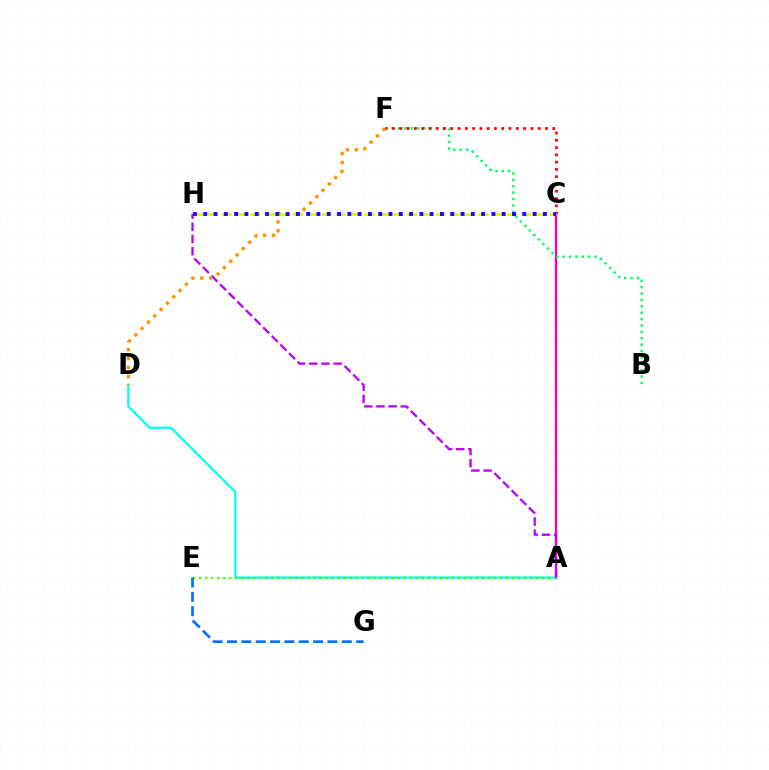{('A', 'C'): [{'color': '#ff00ac', 'line_style': 'solid', 'thickness': 1.7}], ('A', 'D'): [{'color': '#00fff6', 'line_style': 'solid', 'thickness': 1.61}], ('A', 'E'): [{'color': '#3dff00', 'line_style': 'dotted', 'thickness': 1.63}], ('E', 'G'): [{'color': '#0074ff', 'line_style': 'dashed', 'thickness': 1.95}], ('A', 'H'): [{'color': '#b900ff', 'line_style': 'dashed', 'thickness': 1.65}], ('B', 'F'): [{'color': '#00ff5c', 'line_style': 'dotted', 'thickness': 1.74}], ('D', 'F'): [{'color': '#ff9400', 'line_style': 'dotted', 'thickness': 2.43}], ('C', 'F'): [{'color': '#ff0000', 'line_style': 'dotted', 'thickness': 1.98}], ('C', 'H'): [{'color': '#d1ff00', 'line_style': 'dashed', 'thickness': 1.94}, {'color': '#2500ff', 'line_style': 'dotted', 'thickness': 2.8}]}